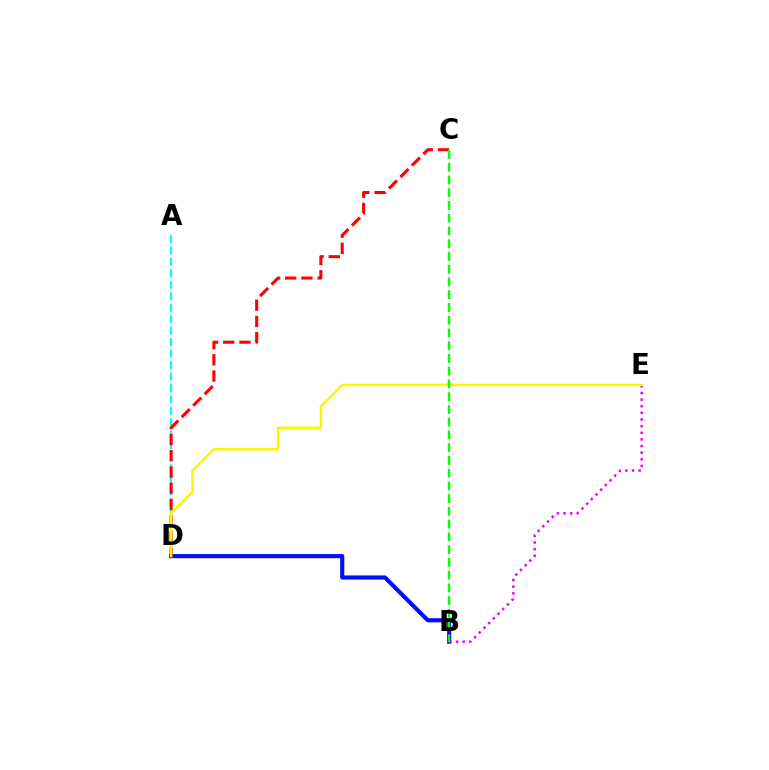{('A', 'D'): [{'color': '#00fff6', 'line_style': 'dashed', 'thickness': 1.56}], ('B', 'D'): [{'color': '#0010ff', 'line_style': 'solid', 'thickness': 2.98}], ('B', 'E'): [{'color': '#ee00ff', 'line_style': 'dotted', 'thickness': 1.8}], ('C', 'D'): [{'color': '#ff0000', 'line_style': 'dashed', 'thickness': 2.21}], ('D', 'E'): [{'color': '#fcf500', 'line_style': 'solid', 'thickness': 1.76}], ('B', 'C'): [{'color': '#08ff00', 'line_style': 'dashed', 'thickness': 1.73}]}